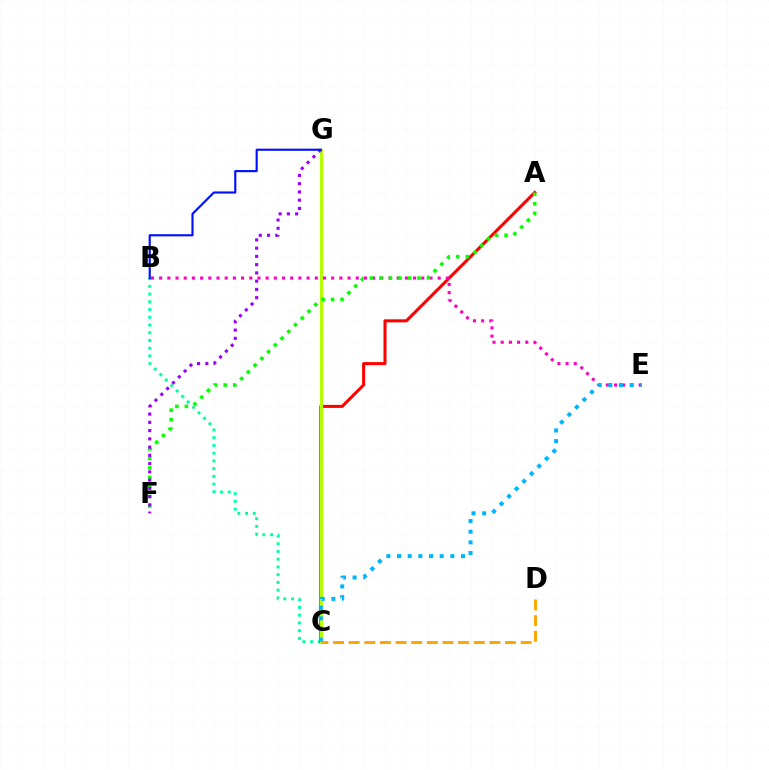{('B', 'C'): [{'color': '#00ff9d', 'line_style': 'dotted', 'thickness': 2.1}], ('A', 'C'): [{'color': '#ff0000', 'line_style': 'solid', 'thickness': 2.19}], ('B', 'E'): [{'color': '#ff00bd', 'line_style': 'dotted', 'thickness': 2.23}], ('C', 'G'): [{'color': '#b3ff00', 'line_style': 'solid', 'thickness': 2.26}], ('A', 'F'): [{'color': '#08ff00', 'line_style': 'dotted', 'thickness': 2.59}], ('F', 'G'): [{'color': '#9b00ff', 'line_style': 'dotted', 'thickness': 2.24}], ('C', 'D'): [{'color': '#ffa500', 'line_style': 'dashed', 'thickness': 2.12}], ('B', 'G'): [{'color': '#0010ff', 'line_style': 'solid', 'thickness': 1.54}], ('C', 'E'): [{'color': '#00b5ff', 'line_style': 'dotted', 'thickness': 2.9}]}